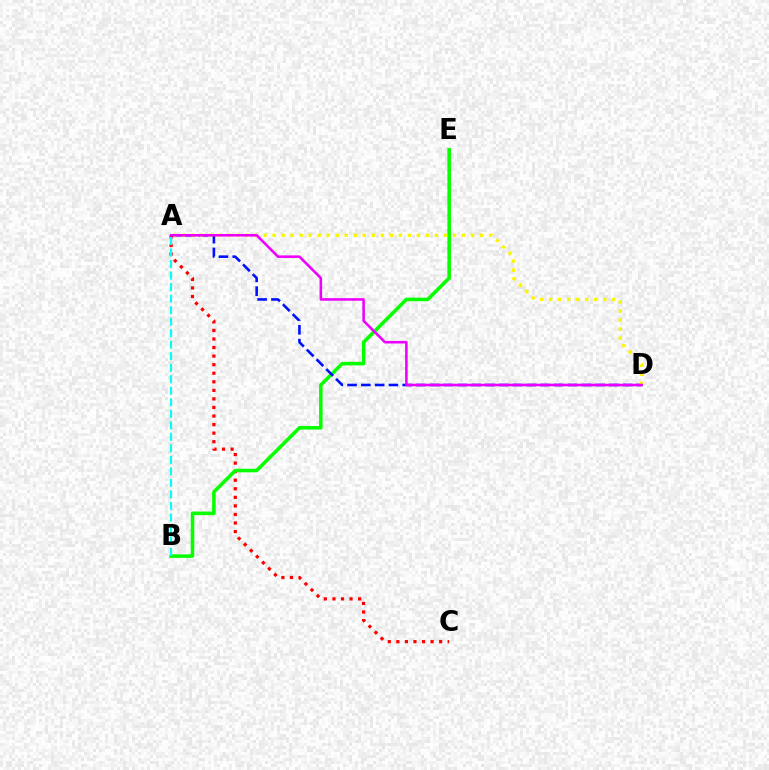{('A', 'C'): [{'color': '#ff0000', 'line_style': 'dotted', 'thickness': 2.33}], ('B', 'E'): [{'color': '#08ff00', 'line_style': 'solid', 'thickness': 2.56}], ('A', 'D'): [{'color': '#0010ff', 'line_style': 'dashed', 'thickness': 1.87}, {'color': '#fcf500', 'line_style': 'dotted', 'thickness': 2.45}, {'color': '#ee00ff', 'line_style': 'solid', 'thickness': 1.85}], ('A', 'B'): [{'color': '#00fff6', 'line_style': 'dashed', 'thickness': 1.56}]}